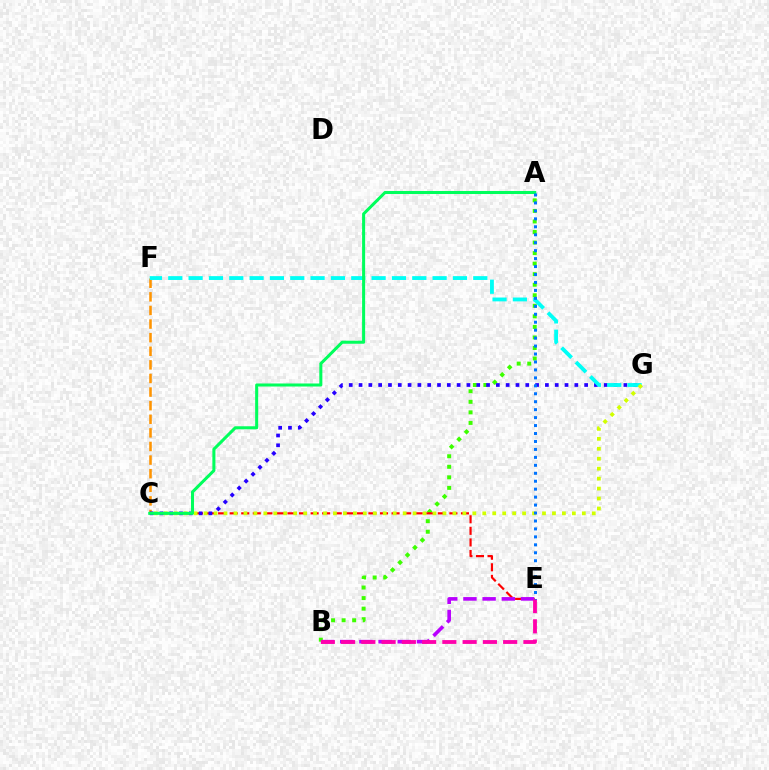{('A', 'B'): [{'color': '#3dff00', 'line_style': 'dotted', 'thickness': 2.87}], ('C', 'E'): [{'color': '#ff0000', 'line_style': 'dashed', 'thickness': 1.57}], ('C', 'F'): [{'color': '#ff9400', 'line_style': 'dashed', 'thickness': 1.85}], ('C', 'G'): [{'color': '#2500ff', 'line_style': 'dotted', 'thickness': 2.67}, {'color': '#d1ff00', 'line_style': 'dotted', 'thickness': 2.7}], ('F', 'G'): [{'color': '#00fff6', 'line_style': 'dashed', 'thickness': 2.76}], ('B', 'E'): [{'color': '#b900ff', 'line_style': 'dashed', 'thickness': 2.61}, {'color': '#ff00ac', 'line_style': 'dashed', 'thickness': 2.75}], ('A', 'C'): [{'color': '#00ff5c', 'line_style': 'solid', 'thickness': 2.19}], ('A', 'E'): [{'color': '#0074ff', 'line_style': 'dotted', 'thickness': 2.16}]}